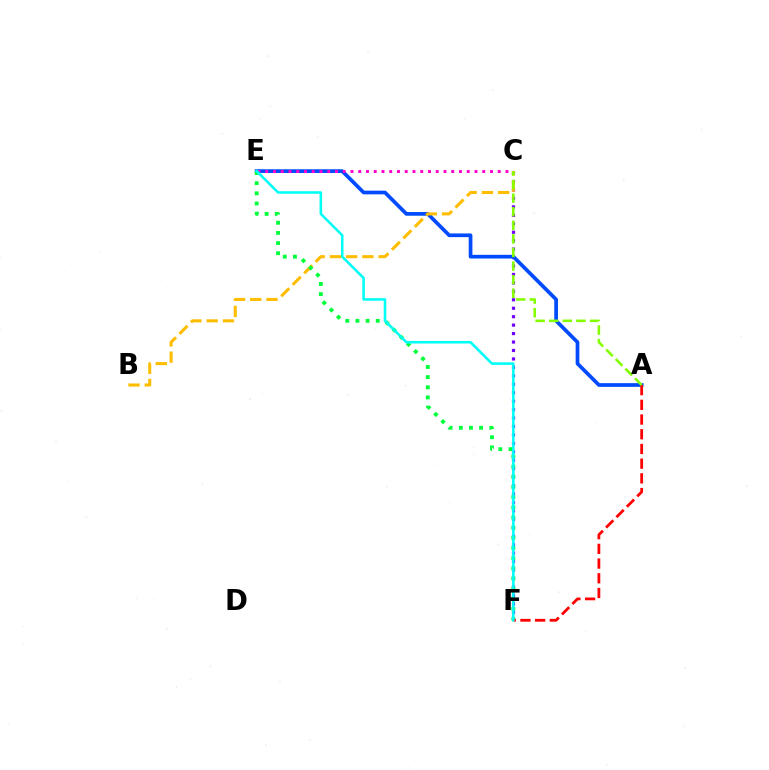{('C', 'F'): [{'color': '#7200ff', 'line_style': 'dotted', 'thickness': 2.3}], ('A', 'E'): [{'color': '#004bff', 'line_style': 'solid', 'thickness': 2.67}], ('B', 'C'): [{'color': '#ffbd00', 'line_style': 'dashed', 'thickness': 2.21}], ('C', 'E'): [{'color': '#ff00cf', 'line_style': 'dotted', 'thickness': 2.11}], ('E', 'F'): [{'color': '#00ff39', 'line_style': 'dotted', 'thickness': 2.76}, {'color': '#00fff6', 'line_style': 'solid', 'thickness': 1.84}], ('A', 'F'): [{'color': '#ff0000', 'line_style': 'dashed', 'thickness': 2.0}], ('A', 'C'): [{'color': '#84ff00', 'line_style': 'dashed', 'thickness': 1.85}]}